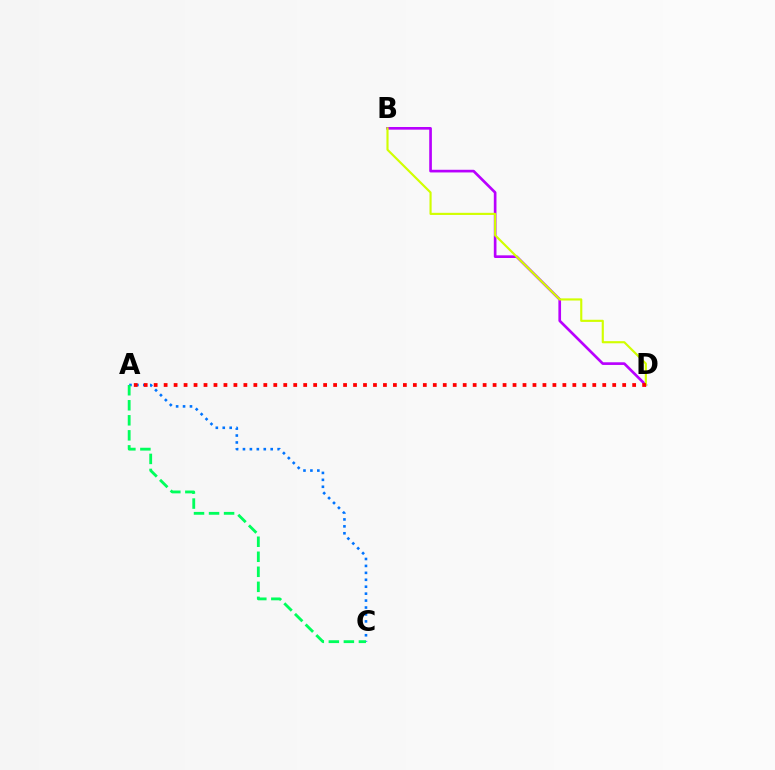{('B', 'D'): [{'color': '#b900ff', 'line_style': 'solid', 'thickness': 1.92}, {'color': '#d1ff00', 'line_style': 'solid', 'thickness': 1.54}], ('A', 'C'): [{'color': '#0074ff', 'line_style': 'dotted', 'thickness': 1.88}, {'color': '#00ff5c', 'line_style': 'dashed', 'thickness': 2.04}], ('A', 'D'): [{'color': '#ff0000', 'line_style': 'dotted', 'thickness': 2.71}]}